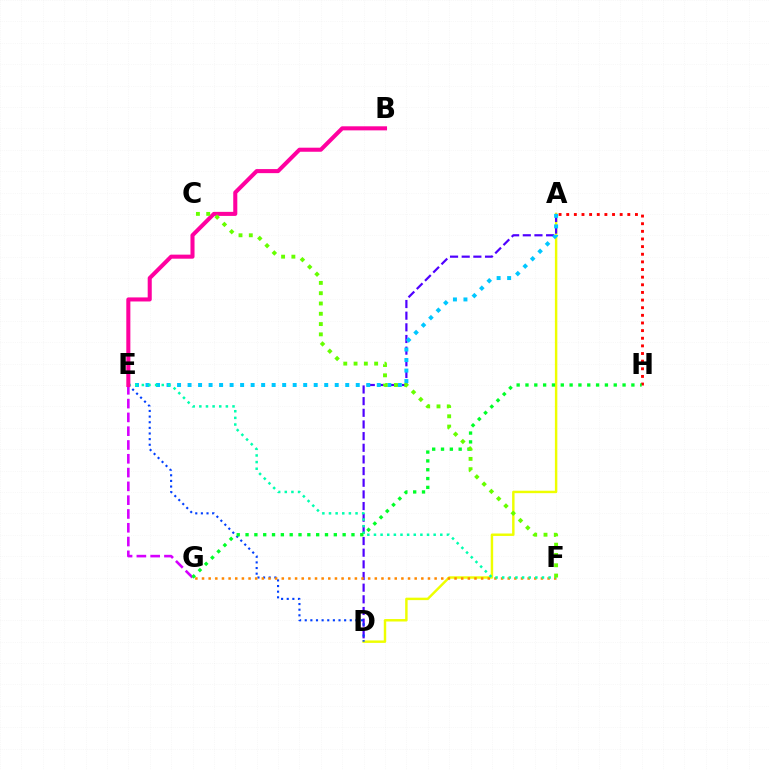{('E', 'G'): [{'color': '#d600ff', 'line_style': 'dashed', 'thickness': 1.87}], ('A', 'D'): [{'color': '#eeff00', 'line_style': 'solid', 'thickness': 1.76}, {'color': '#4f00ff', 'line_style': 'dashed', 'thickness': 1.58}], ('A', 'H'): [{'color': '#ff0000', 'line_style': 'dotted', 'thickness': 2.07}], ('D', 'E'): [{'color': '#003fff', 'line_style': 'dotted', 'thickness': 1.53}], ('A', 'E'): [{'color': '#00c7ff', 'line_style': 'dotted', 'thickness': 2.86}], ('F', 'G'): [{'color': '#ff8800', 'line_style': 'dotted', 'thickness': 1.81}], ('E', 'F'): [{'color': '#00ffaf', 'line_style': 'dotted', 'thickness': 1.8}], ('G', 'H'): [{'color': '#00ff27', 'line_style': 'dotted', 'thickness': 2.4}], ('B', 'E'): [{'color': '#ff00a0', 'line_style': 'solid', 'thickness': 2.92}], ('C', 'F'): [{'color': '#66ff00', 'line_style': 'dotted', 'thickness': 2.8}]}